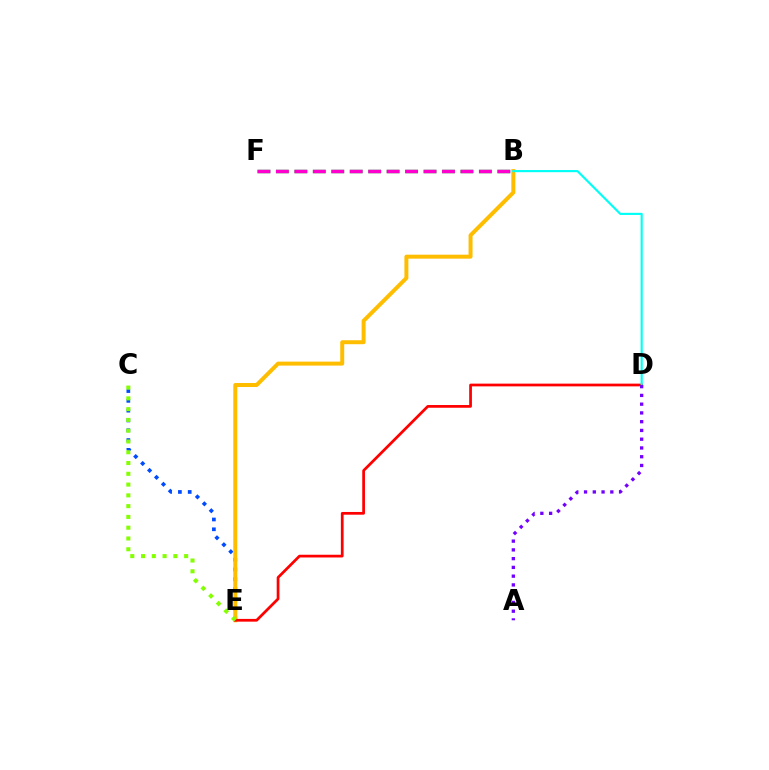{('C', 'E'): [{'color': '#004bff', 'line_style': 'dotted', 'thickness': 2.66}, {'color': '#84ff00', 'line_style': 'dotted', 'thickness': 2.93}], ('B', 'F'): [{'color': '#00ff39', 'line_style': 'dashed', 'thickness': 2.51}, {'color': '#ff00cf', 'line_style': 'dashed', 'thickness': 2.51}], ('B', 'E'): [{'color': '#ffbd00', 'line_style': 'solid', 'thickness': 2.86}], ('D', 'E'): [{'color': '#ff0000', 'line_style': 'solid', 'thickness': 1.97}], ('B', 'D'): [{'color': '#00fff6', 'line_style': 'solid', 'thickness': 1.54}], ('A', 'D'): [{'color': '#7200ff', 'line_style': 'dotted', 'thickness': 2.38}]}